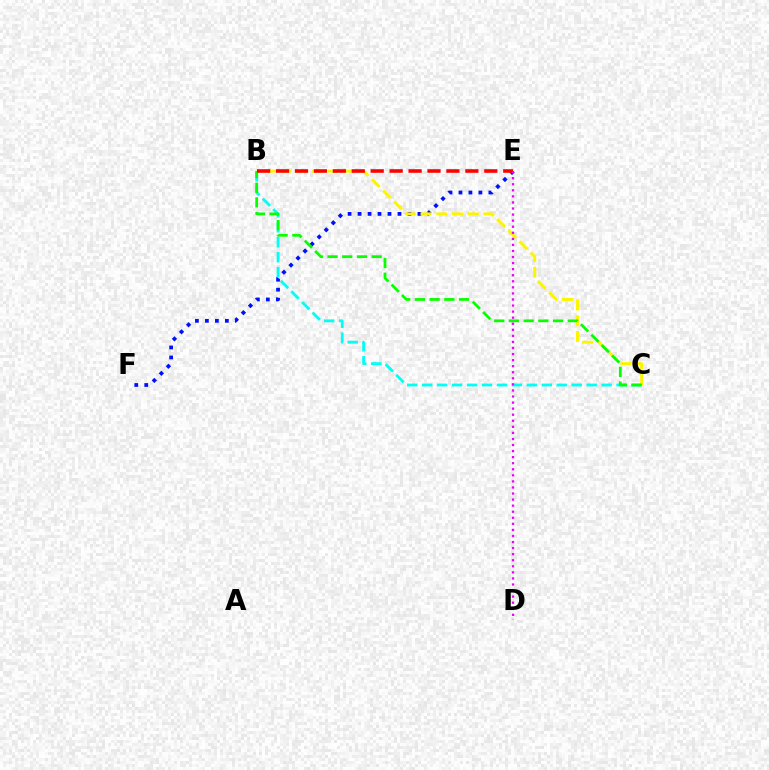{('E', 'F'): [{'color': '#0010ff', 'line_style': 'dotted', 'thickness': 2.71}], ('B', 'C'): [{'color': '#fcf500', 'line_style': 'dashed', 'thickness': 2.14}, {'color': '#00fff6', 'line_style': 'dashed', 'thickness': 2.03}, {'color': '#08ff00', 'line_style': 'dashed', 'thickness': 2.0}], ('B', 'E'): [{'color': '#ff0000', 'line_style': 'dashed', 'thickness': 2.57}], ('D', 'E'): [{'color': '#ee00ff', 'line_style': 'dotted', 'thickness': 1.65}]}